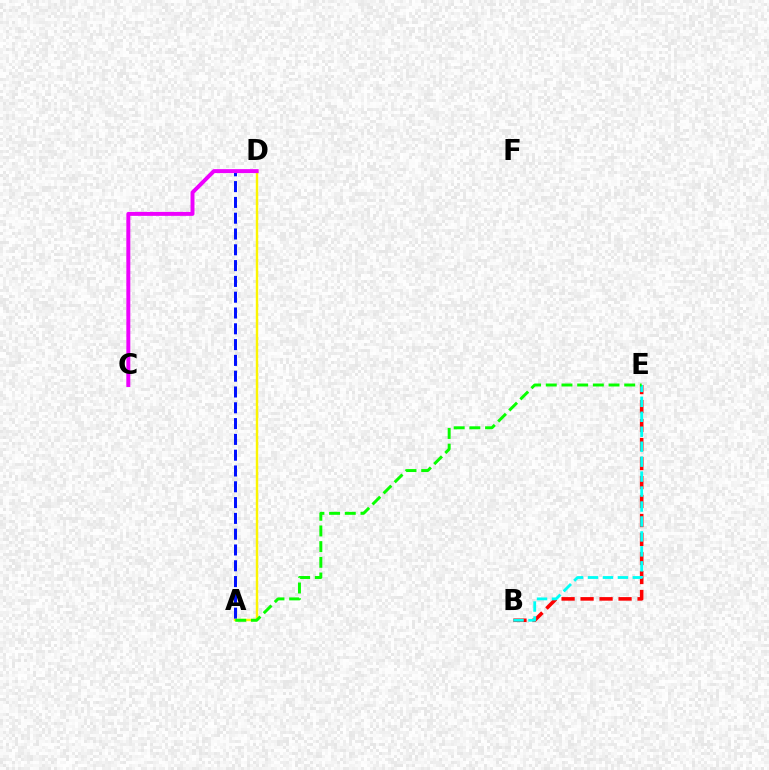{('A', 'D'): [{'color': '#fcf500', 'line_style': 'solid', 'thickness': 1.75}, {'color': '#0010ff', 'line_style': 'dashed', 'thickness': 2.15}], ('B', 'E'): [{'color': '#ff0000', 'line_style': 'dashed', 'thickness': 2.58}, {'color': '#00fff6', 'line_style': 'dashed', 'thickness': 2.03}], ('C', 'D'): [{'color': '#ee00ff', 'line_style': 'solid', 'thickness': 2.84}], ('A', 'E'): [{'color': '#08ff00', 'line_style': 'dashed', 'thickness': 2.13}]}